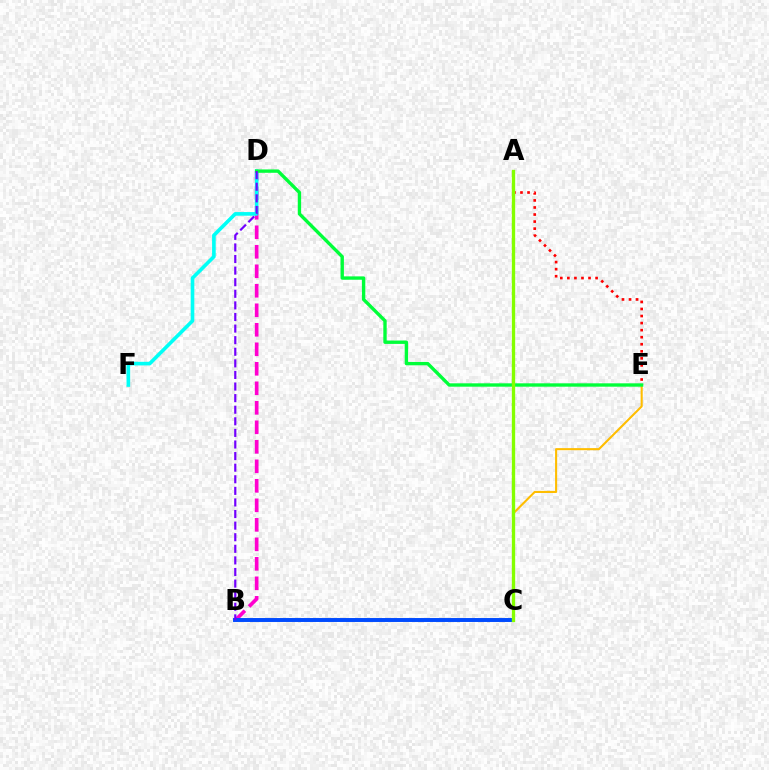{('B', 'D'): [{'color': '#ff00cf', 'line_style': 'dashed', 'thickness': 2.65}, {'color': '#7200ff', 'line_style': 'dashed', 'thickness': 1.57}], ('C', 'E'): [{'color': '#ffbd00', 'line_style': 'solid', 'thickness': 1.51}], ('B', 'C'): [{'color': '#004bff', 'line_style': 'solid', 'thickness': 2.84}], ('D', 'F'): [{'color': '#00fff6', 'line_style': 'solid', 'thickness': 2.61}], ('D', 'E'): [{'color': '#00ff39', 'line_style': 'solid', 'thickness': 2.42}], ('A', 'E'): [{'color': '#ff0000', 'line_style': 'dotted', 'thickness': 1.92}], ('A', 'C'): [{'color': '#84ff00', 'line_style': 'solid', 'thickness': 2.4}]}